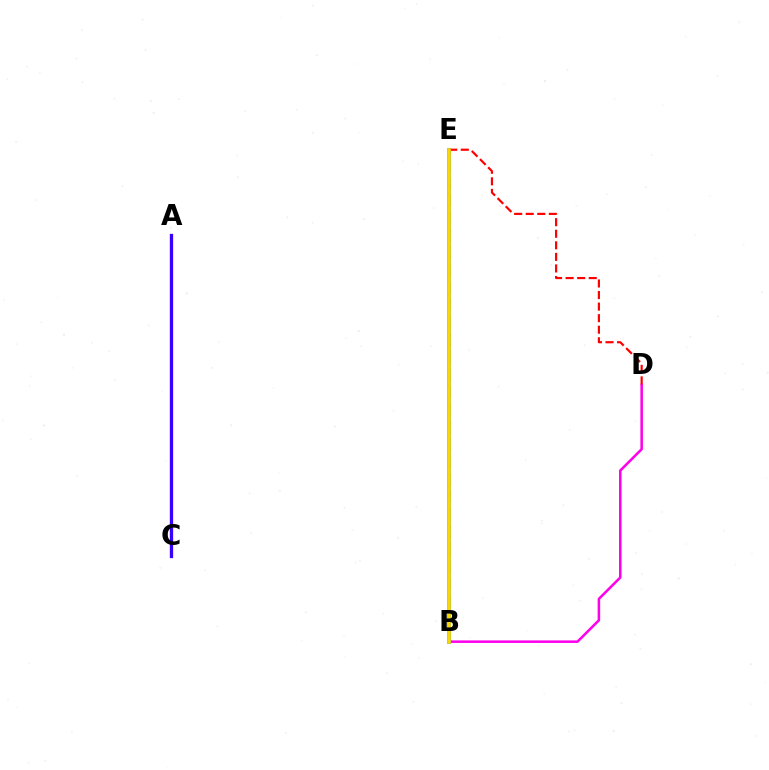{('B', 'E'): [{'color': '#00ff86', 'line_style': 'dashed', 'thickness': 2.37}, {'color': '#009eff', 'line_style': 'solid', 'thickness': 2.71}, {'color': '#ffd500', 'line_style': 'solid', 'thickness': 2.59}], ('A', 'C'): [{'color': '#4fff00', 'line_style': 'solid', 'thickness': 1.64}, {'color': '#3700ff', 'line_style': 'solid', 'thickness': 2.34}], ('B', 'D'): [{'color': '#ff00ed', 'line_style': 'solid', 'thickness': 1.83}], ('D', 'E'): [{'color': '#ff0000', 'line_style': 'dashed', 'thickness': 1.57}]}